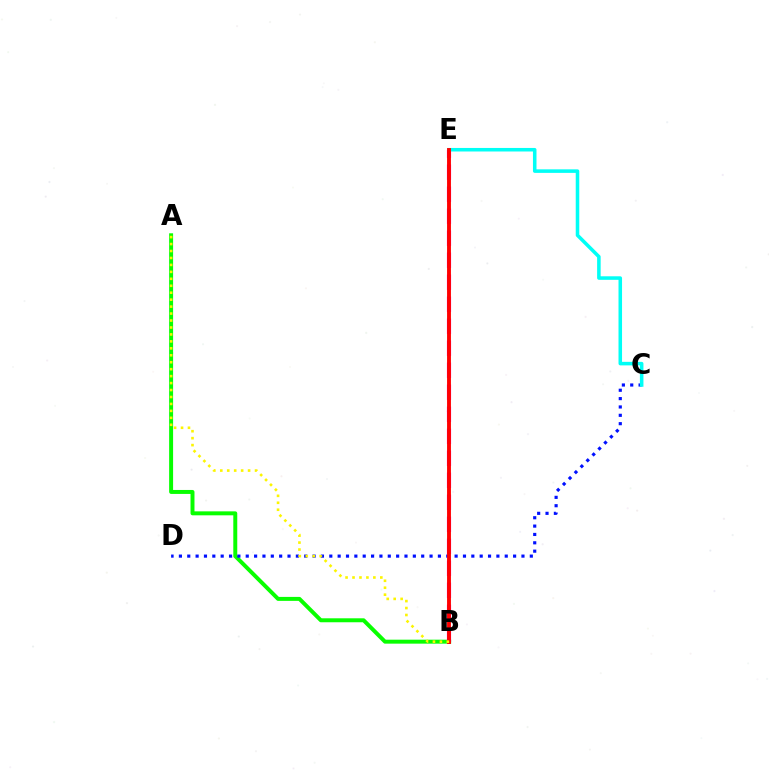{('A', 'B'): [{'color': '#08ff00', 'line_style': 'solid', 'thickness': 2.85}, {'color': '#fcf500', 'line_style': 'dotted', 'thickness': 1.89}], ('B', 'E'): [{'color': '#ee00ff', 'line_style': 'dashed', 'thickness': 2.99}, {'color': '#ff0000', 'line_style': 'solid', 'thickness': 2.79}], ('C', 'D'): [{'color': '#0010ff', 'line_style': 'dotted', 'thickness': 2.27}], ('C', 'E'): [{'color': '#00fff6', 'line_style': 'solid', 'thickness': 2.55}]}